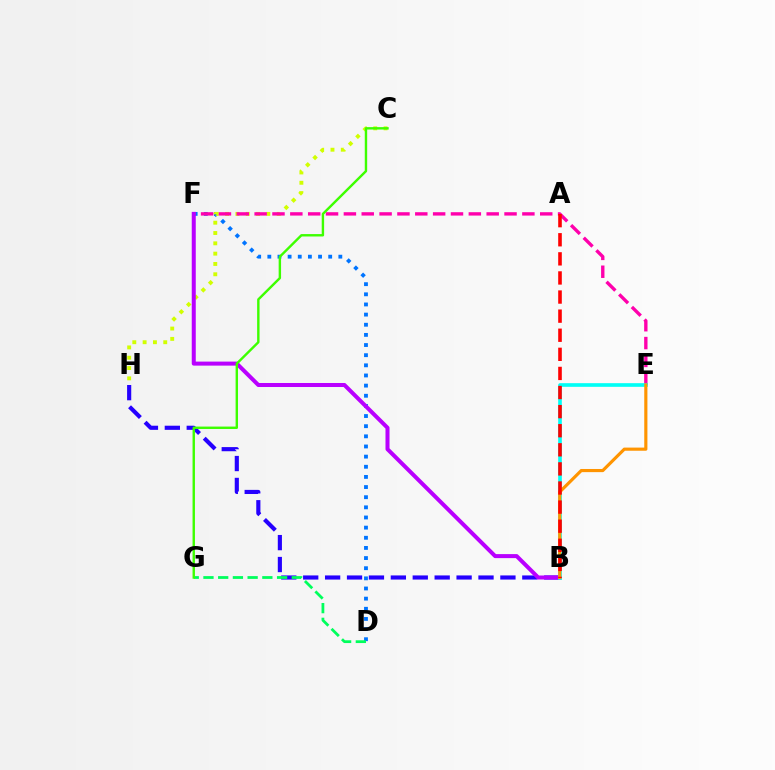{('D', 'F'): [{'color': '#0074ff', 'line_style': 'dotted', 'thickness': 2.76}], ('B', 'H'): [{'color': '#2500ff', 'line_style': 'dashed', 'thickness': 2.98}], ('C', 'H'): [{'color': '#d1ff00', 'line_style': 'dotted', 'thickness': 2.8}], ('D', 'G'): [{'color': '#00ff5c', 'line_style': 'dashed', 'thickness': 2.0}], ('E', 'F'): [{'color': '#ff00ac', 'line_style': 'dashed', 'thickness': 2.42}], ('B', 'F'): [{'color': '#b900ff', 'line_style': 'solid', 'thickness': 2.89}], ('B', 'E'): [{'color': '#00fff6', 'line_style': 'solid', 'thickness': 2.63}, {'color': '#ff9400', 'line_style': 'solid', 'thickness': 2.27}], ('C', 'G'): [{'color': '#3dff00', 'line_style': 'solid', 'thickness': 1.73}], ('A', 'B'): [{'color': '#ff0000', 'line_style': 'dashed', 'thickness': 2.59}]}